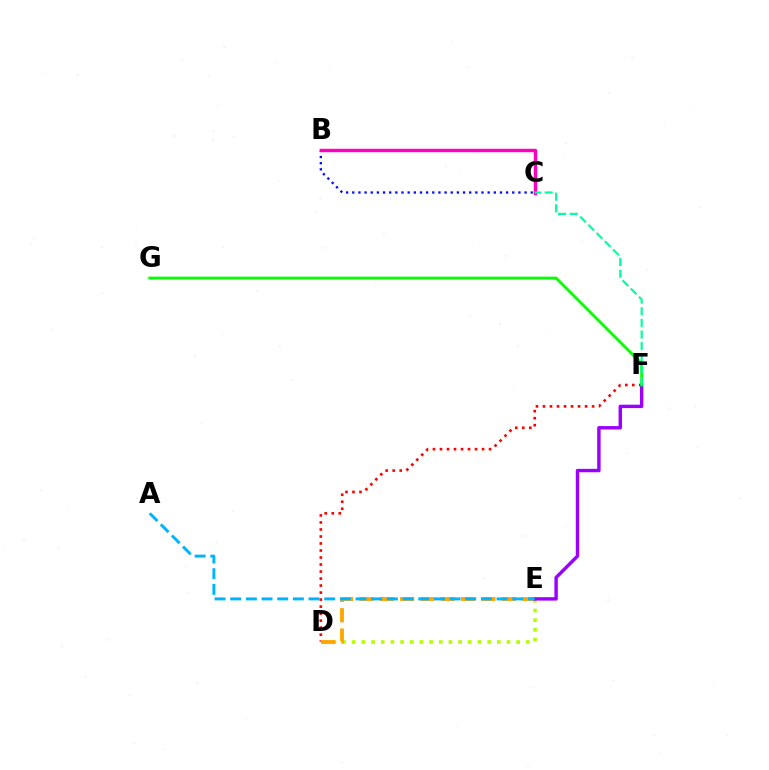{('D', 'E'): [{'color': '#b3ff00', 'line_style': 'dotted', 'thickness': 2.63}, {'color': '#ffa500', 'line_style': 'dashed', 'thickness': 2.76}], ('B', 'C'): [{'color': '#0010ff', 'line_style': 'dotted', 'thickness': 1.67}, {'color': '#ff00bd', 'line_style': 'solid', 'thickness': 2.47}], ('D', 'F'): [{'color': '#ff0000', 'line_style': 'dotted', 'thickness': 1.91}], ('E', 'F'): [{'color': '#9b00ff', 'line_style': 'solid', 'thickness': 2.46}], ('F', 'G'): [{'color': '#08ff00', 'line_style': 'solid', 'thickness': 2.06}], ('C', 'F'): [{'color': '#00ff9d', 'line_style': 'dashed', 'thickness': 1.58}], ('A', 'E'): [{'color': '#00b5ff', 'line_style': 'dashed', 'thickness': 2.13}]}